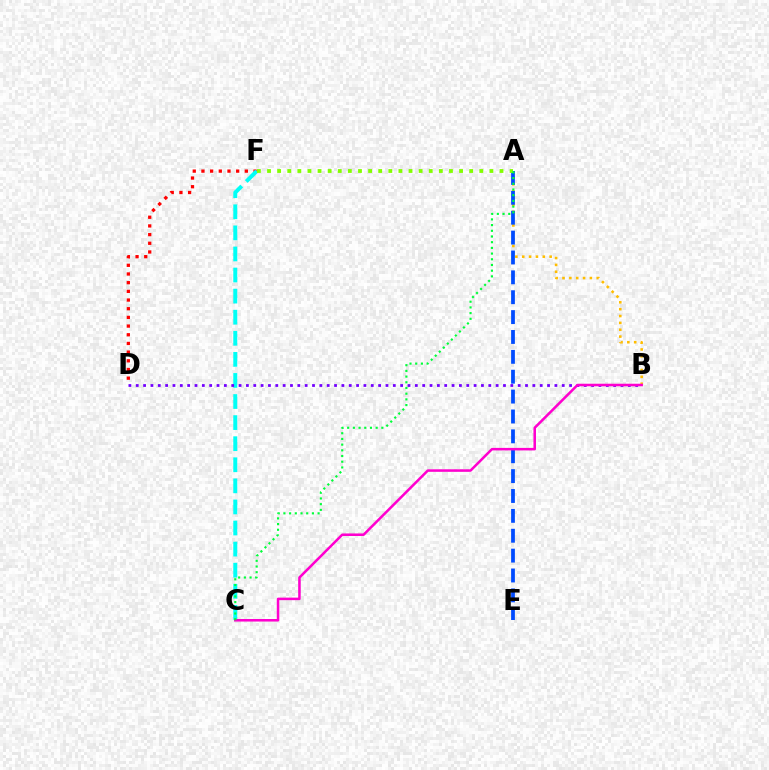{('D', 'F'): [{'color': '#ff0000', 'line_style': 'dotted', 'thickness': 2.36}], ('A', 'B'): [{'color': '#ffbd00', 'line_style': 'dotted', 'thickness': 1.86}], ('C', 'F'): [{'color': '#00fff6', 'line_style': 'dashed', 'thickness': 2.86}], ('A', 'E'): [{'color': '#004bff', 'line_style': 'dashed', 'thickness': 2.7}], ('B', 'D'): [{'color': '#7200ff', 'line_style': 'dotted', 'thickness': 2.0}], ('A', 'F'): [{'color': '#84ff00', 'line_style': 'dotted', 'thickness': 2.75}], ('B', 'C'): [{'color': '#ff00cf', 'line_style': 'solid', 'thickness': 1.83}], ('A', 'C'): [{'color': '#00ff39', 'line_style': 'dotted', 'thickness': 1.55}]}